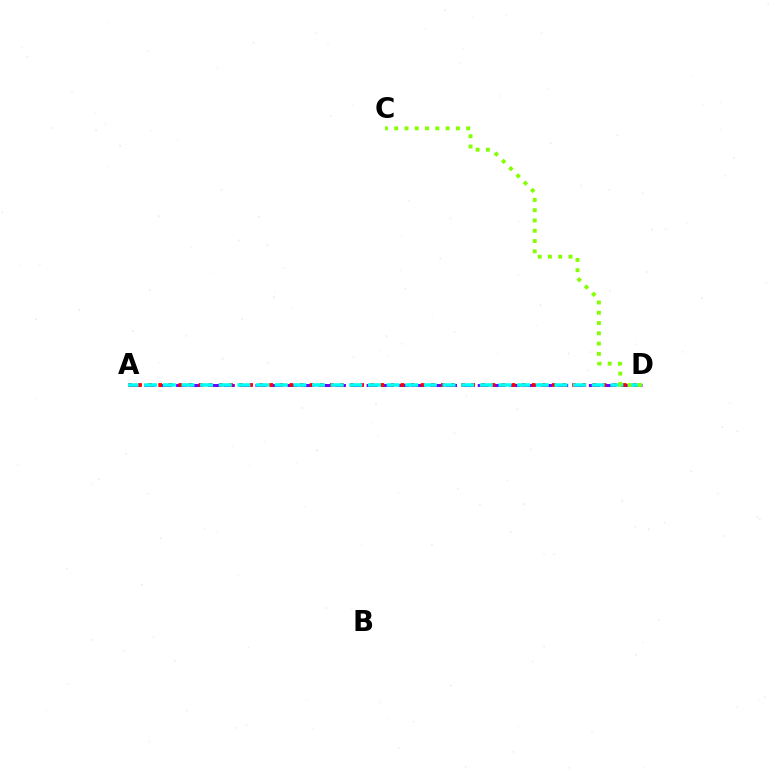{('A', 'D'): [{'color': '#7200ff', 'line_style': 'dashed', 'thickness': 2.16}, {'color': '#ff0000', 'line_style': 'dotted', 'thickness': 2.74}, {'color': '#00fff6', 'line_style': 'dashed', 'thickness': 2.53}], ('C', 'D'): [{'color': '#84ff00', 'line_style': 'dotted', 'thickness': 2.79}]}